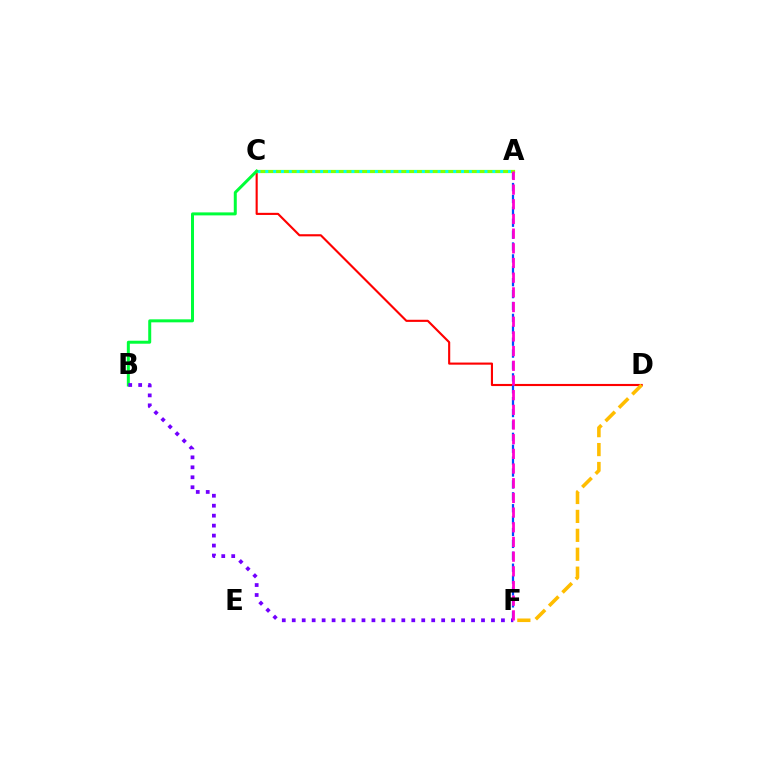{('C', 'D'): [{'color': '#ff0000', 'line_style': 'solid', 'thickness': 1.53}], ('A', 'F'): [{'color': '#004bff', 'line_style': 'dashed', 'thickness': 1.62}, {'color': '#ff00cf', 'line_style': 'dashed', 'thickness': 1.99}], ('D', 'F'): [{'color': '#ffbd00', 'line_style': 'dashed', 'thickness': 2.57}], ('A', 'C'): [{'color': '#84ff00', 'line_style': 'solid', 'thickness': 2.31}, {'color': '#00fff6', 'line_style': 'dotted', 'thickness': 2.13}], ('B', 'C'): [{'color': '#00ff39', 'line_style': 'solid', 'thickness': 2.16}], ('B', 'F'): [{'color': '#7200ff', 'line_style': 'dotted', 'thickness': 2.71}]}